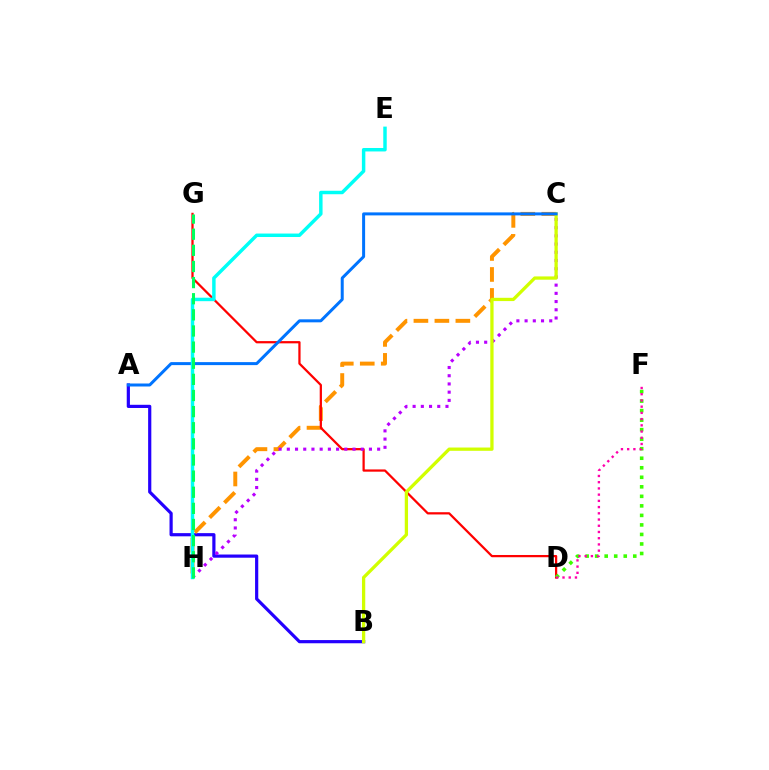{('A', 'B'): [{'color': '#2500ff', 'line_style': 'solid', 'thickness': 2.3}], ('C', 'H'): [{'color': '#ff9400', 'line_style': 'dashed', 'thickness': 2.85}, {'color': '#b900ff', 'line_style': 'dotted', 'thickness': 2.23}], ('D', 'G'): [{'color': '#ff0000', 'line_style': 'solid', 'thickness': 1.62}], ('B', 'C'): [{'color': '#d1ff00', 'line_style': 'solid', 'thickness': 2.36}], ('D', 'F'): [{'color': '#3dff00', 'line_style': 'dotted', 'thickness': 2.59}, {'color': '#ff00ac', 'line_style': 'dotted', 'thickness': 1.69}], ('A', 'C'): [{'color': '#0074ff', 'line_style': 'solid', 'thickness': 2.16}], ('E', 'H'): [{'color': '#00fff6', 'line_style': 'solid', 'thickness': 2.49}], ('G', 'H'): [{'color': '#00ff5c', 'line_style': 'dashed', 'thickness': 2.19}]}